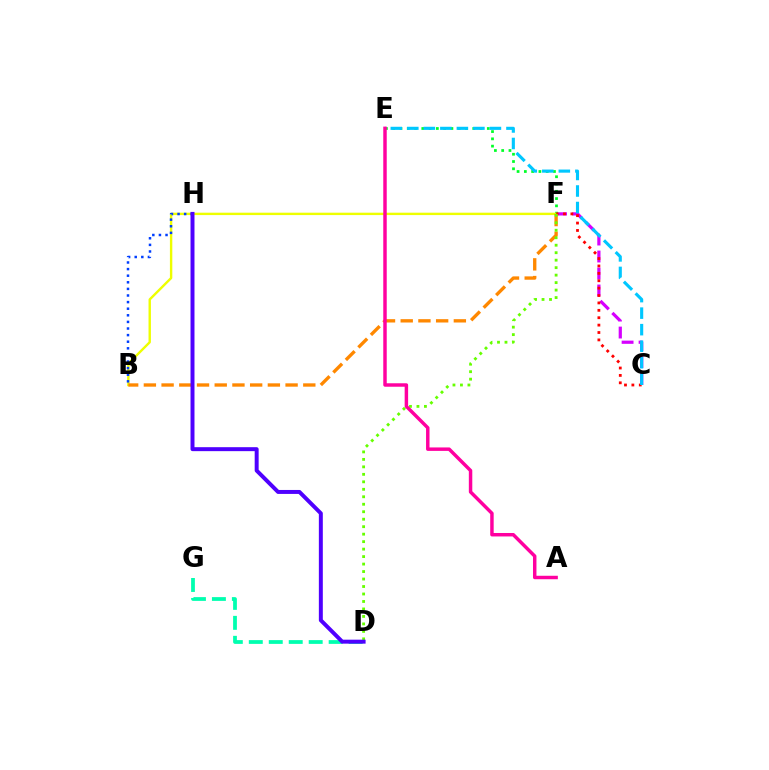{('C', 'F'): [{'color': '#d600ff', 'line_style': 'dashed', 'thickness': 2.31}, {'color': '#ff0000', 'line_style': 'dotted', 'thickness': 2.01}], ('E', 'F'): [{'color': '#00ff27', 'line_style': 'dotted', 'thickness': 1.98}], ('D', 'G'): [{'color': '#00ffaf', 'line_style': 'dashed', 'thickness': 2.71}], ('B', 'F'): [{'color': '#eeff00', 'line_style': 'solid', 'thickness': 1.73}, {'color': '#ff8800', 'line_style': 'dashed', 'thickness': 2.41}], ('C', 'E'): [{'color': '#00c7ff', 'line_style': 'dashed', 'thickness': 2.24}], ('B', 'H'): [{'color': '#003fff', 'line_style': 'dotted', 'thickness': 1.79}], ('D', 'F'): [{'color': '#66ff00', 'line_style': 'dotted', 'thickness': 2.03}], ('D', 'H'): [{'color': '#4f00ff', 'line_style': 'solid', 'thickness': 2.85}], ('A', 'E'): [{'color': '#ff00a0', 'line_style': 'solid', 'thickness': 2.49}]}